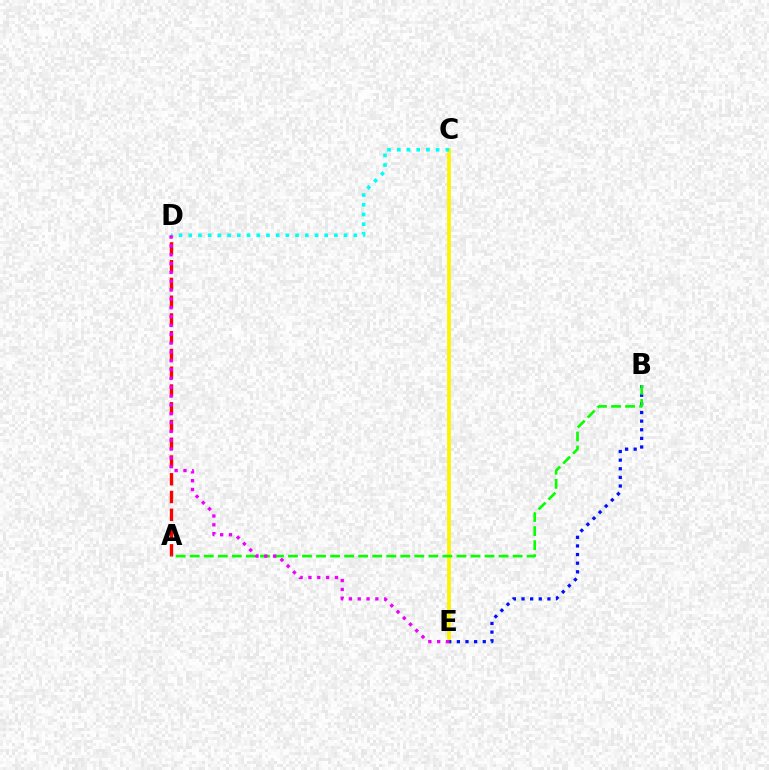{('C', 'E'): [{'color': '#fcf500', 'line_style': 'solid', 'thickness': 2.73}], ('A', 'D'): [{'color': '#ff0000', 'line_style': 'dashed', 'thickness': 2.41}], ('C', 'D'): [{'color': '#00fff6', 'line_style': 'dotted', 'thickness': 2.64}], ('B', 'E'): [{'color': '#0010ff', 'line_style': 'dotted', 'thickness': 2.34}], ('A', 'B'): [{'color': '#08ff00', 'line_style': 'dashed', 'thickness': 1.91}], ('D', 'E'): [{'color': '#ee00ff', 'line_style': 'dotted', 'thickness': 2.4}]}